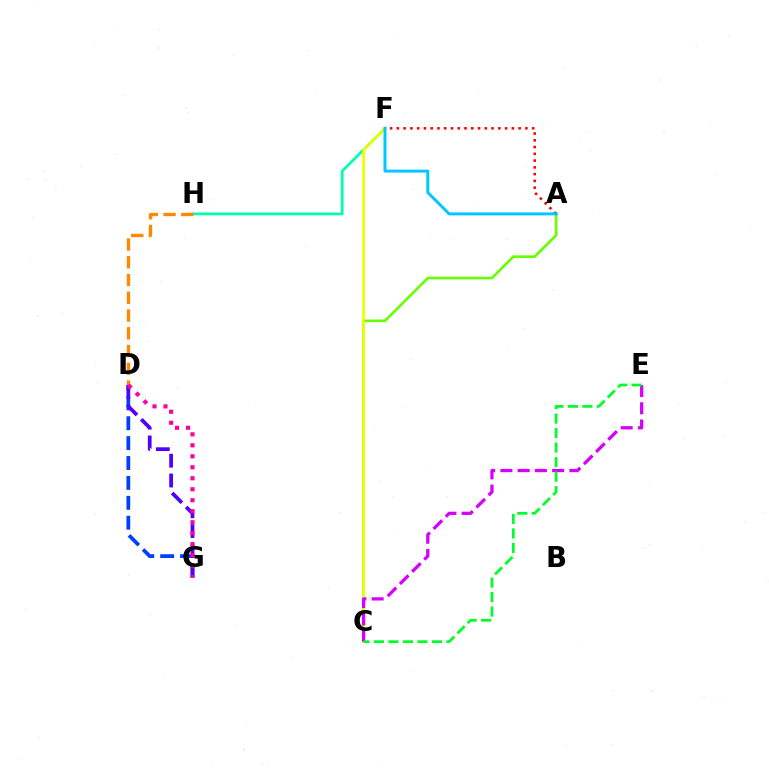{('F', 'H'): [{'color': '#00ffaf', 'line_style': 'solid', 'thickness': 1.97}], ('D', 'G'): [{'color': '#003fff', 'line_style': 'dashed', 'thickness': 2.7}, {'color': '#4f00ff', 'line_style': 'dashed', 'thickness': 2.69}, {'color': '#ff00a0', 'line_style': 'dotted', 'thickness': 2.99}], ('A', 'C'): [{'color': '#66ff00', 'line_style': 'solid', 'thickness': 1.89}], ('C', 'F'): [{'color': '#eeff00', 'line_style': 'solid', 'thickness': 1.98}], ('D', 'H'): [{'color': '#ff8800', 'line_style': 'dashed', 'thickness': 2.41}], ('C', 'E'): [{'color': '#d600ff', 'line_style': 'dashed', 'thickness': 2.34}, {'color': '#00ff27', 'line_style': 'dashed', 'thickness': 1.97}], ('A', 'F'): [{'color': '#ff0000', 'line_style': 'dotted', 'thickness': 1.84}, {'color': '#00c7ff', 'line_style': 'solid', 'thickness': 2.14}]}